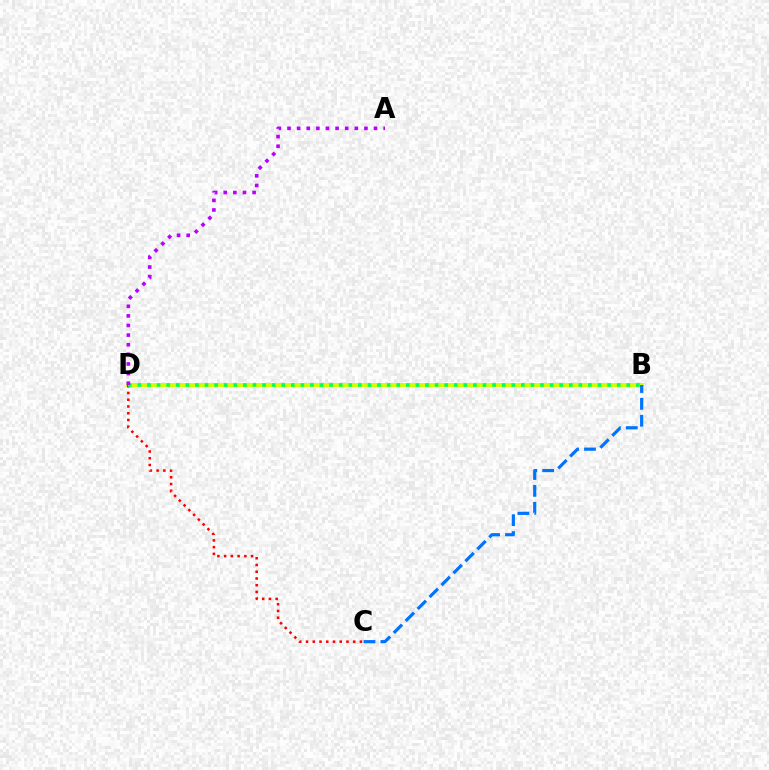{('B', 'D'): [{'color': '#d1ff00', 'line_style': 'solid', 'thickness': 2.9}, {'color': '#00ff5c', 'line_style': 'dotted', 'thickness': 2.6}], ('C', 'D'): [{'color': '#ff0000', 'line_style': 'dotted', 'thickness': 1.83}], ('A', 'D'): [{'color': '#b900ff', 'line_style': 'dotted', 'thickness': 2.61}], ('B', 'C'): [{'color': '#0074ff', 'line_style': 'dashed', 'thickness': 2.29}]}